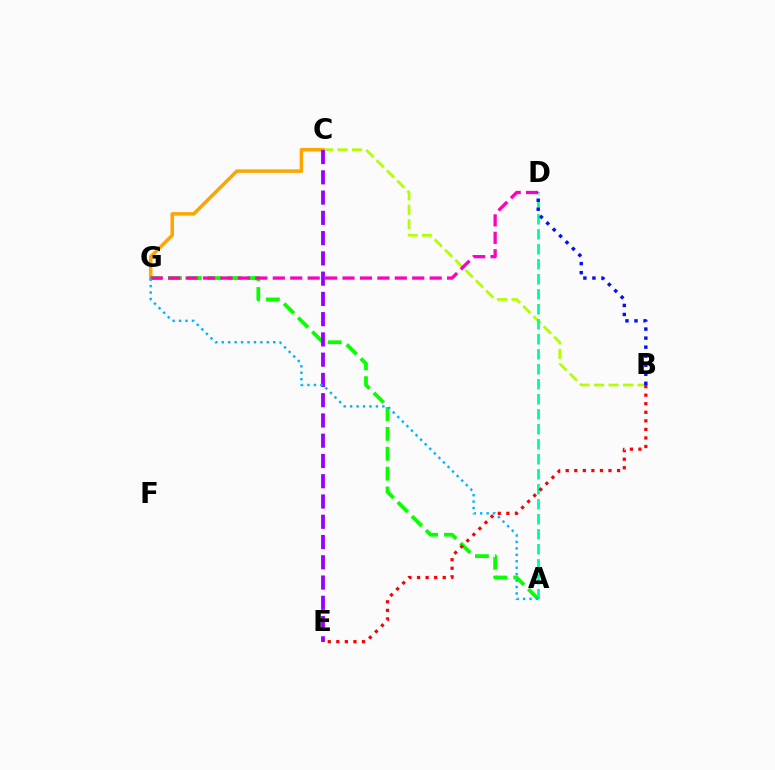{('B', 'C'): [{'color': '#b3ff00', 'line_style': 'dashed', 'thickness': 1.97}], ('C', 'G'): [{'color': '#ffa500', 'line_style': 'solid', 'thickness': 2.53}], ('A', 'D'): [{'color': '#00ff9d', 'line_style': 'dashed', 'thickness': 2.04}], ('A', 'G'): [{'color': '#08ff00', 'line_style': 'dashed', 'thickness': 2.7}, {'color': '#00b5ff', 'line_style': 'dotted', 'thickness': 1.75}], ('B', 'E'): [{'color': '#ff0000', 'line_style': 'dotted', 'thickness': 2.32}], ('C', 'E'): [{'color': '#9b00ff', 'line_style': 'dashed', 'thickness': 2.75}], ('D', 'G'): [{'color': '#ff00bd', 'line_style': 'dashed', 'thickness': 2.37}], ('B', 'D'): [{'color': '#0010ff', 'line_style': 'dotted', 'thickness': 2.46}]}